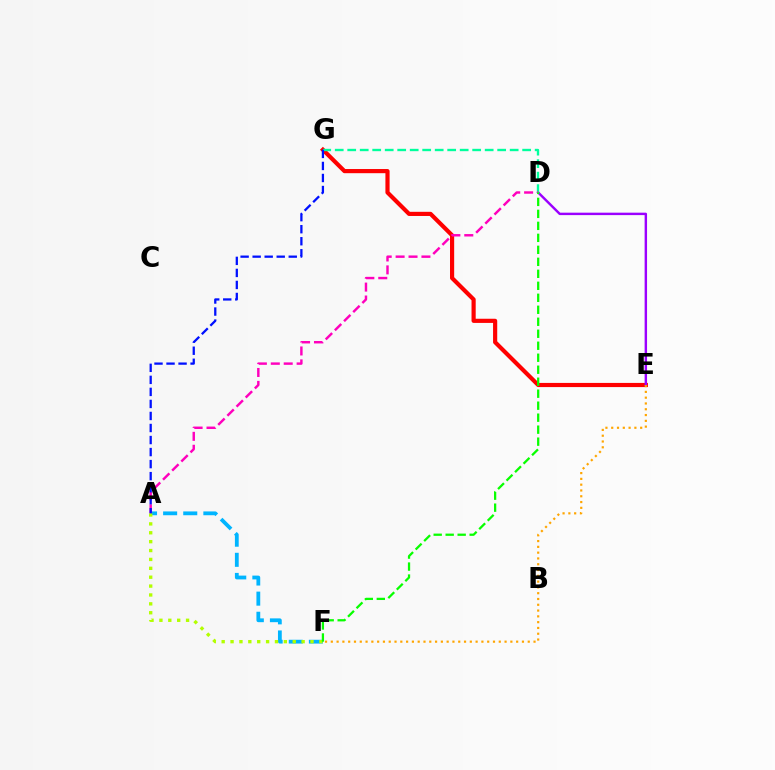{('E', 'G'): [{'color': '#ff0000', 'line_style': 'solid', 'thickness': 3.0}], ('D', 'E'): [{'color': '#9b00ff', 'line_style': 'solid', 'thickness': 1.75}], ('A', 'F'): [{'color': '#00b5ff', 'line_style': 'dashed', 'thickness': 2.73}, {'color': '#b3ff00', 'line_style': 'dotted', 'thickness': 2.41}], ('D', 'G'): [{'color': '#00ff9d', 'line_style': 'dashed', 'thickness': 1.7}], ('A', 'D'): [{'color': '#ff00bd', 'line_style': 'dashed', 'thickness': 1.75}], ('E', 'F'): [{'color': '#ffa500', 'line_style': 'dotted', 'thickness': 1.57}], ('D', 'F'): [{'color': '#08ff00', 'line_style': 'dashed', 'thickness': 1.63}], ('A', 'G'): [{'color': '#0010ff', 'line_style': 'dashed', 'thickness': 1.63}]}